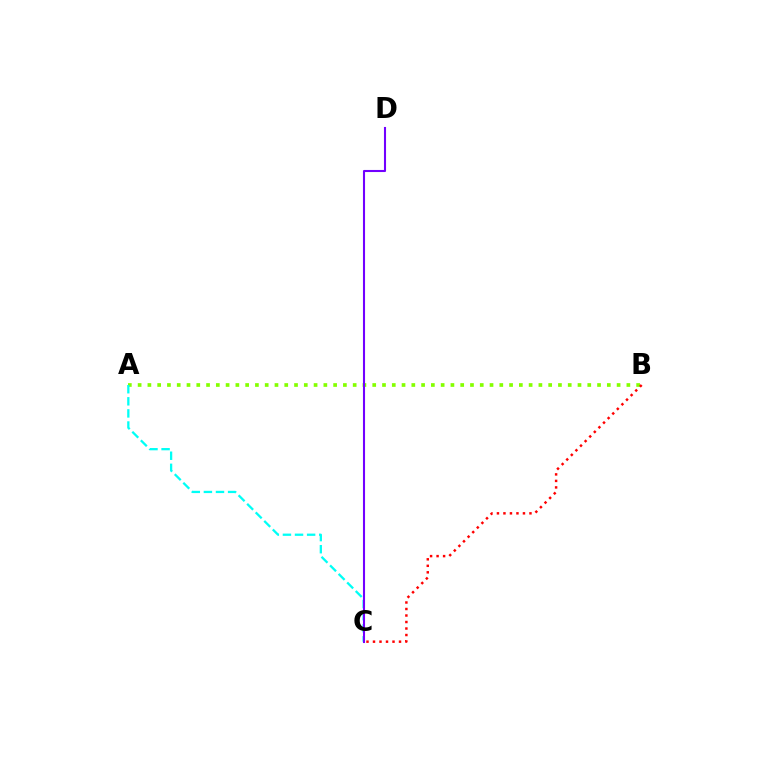{('A', 'B'): [{'color': '#84ff00', 'line_style': 'dotted', 'thickness': 2.66}], ('A', 'C'): [{'color': '#00fff6', 'line_style': 'dashed', 'thickness': 1.64}], ('C', 'D'): [{'color': '#7200ff', 'line_style': 'solid', 'thickness': 1.5}], ('B', 'C'): [{'color': '#ff0000', 'line_style': 'dotted', 'thickness': 1.77}]}